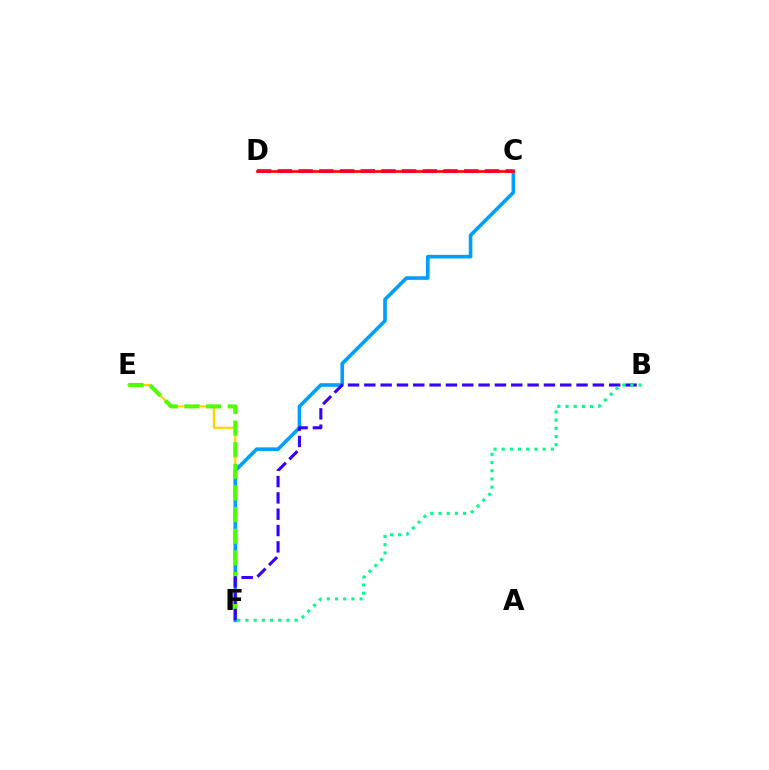{('E', 'F'): [{'color': '#ffd500', 'line_style': 'solid', 'thickness': 1.62}, {'color': '#4fff00', 'line_style': 'dashed', 'thickness': 2.94}], ('C', 'D'): [{'color': '#ff00ed', 'line_style': 'dashed', 'thickness': 2.81}, {'color': '#ff0000', 'line_style': 'solid', 'thickness': 1.9}], ('C', 'F'): [{'color': '#009eff', 'line_style': 'solid', 'thickness': 2.59}], ('B', 'F'): [{'color': '#3700ff', 'line_style': 'dashed', 'thickness': 2.22}, {'color': '#00ff86', 'line_style': 'dotted', 'thickness': 2.23}]}